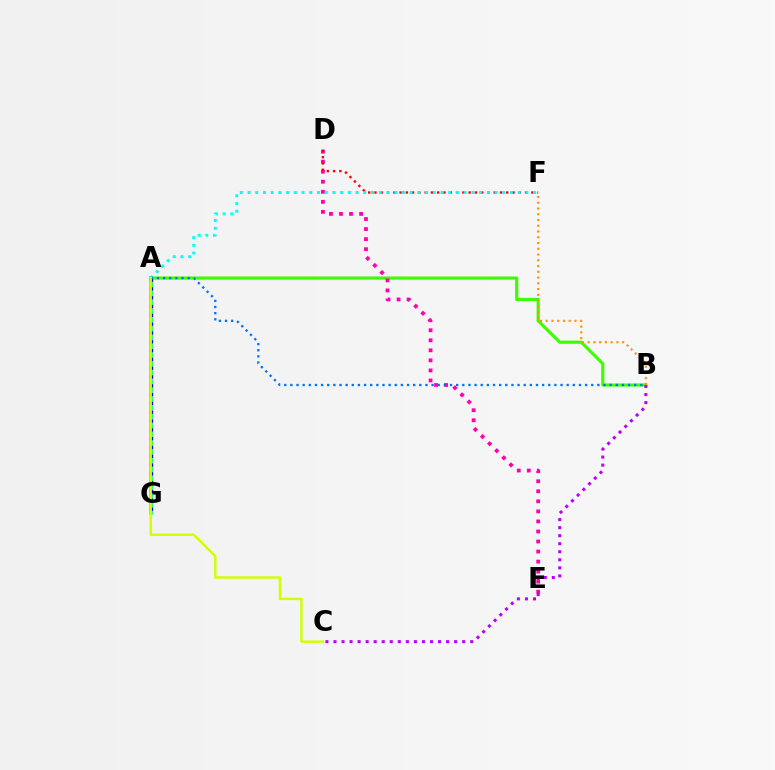{('A', 'B'): [{'color': '#3dff00', 'line_style': 'solid', 'thickness': 2.28}, {'color': '#0074ff', 'line_style': 'dotted', 'thickness': 1.67}], ('A', 'G'): [{'color': '#00ff5c', 'line_style': 'solid', 'thickness': 2.61}, {'color': '#2500ff', 'line_style': 'dotted', 'thickness': 2.39}], ('D', 'E'): [{'color': '#ff00ac', 'line_style': 'dotted', 'thickness': 2.73}], ('D', 'F'): [{'color': '#ff0000', 'line_style': 'dotted', 'thickness': 1.7}], ('A', 'F'): [{'color': '#00fff6', 'line_style': 'dotted', 'thickness': 2.1}], ('B', 'F'): [{'color': '#ff9400', 'line_style': 'dotted', 'thickness': 1.56}], ('B', 'C'): [{'color': '#b900ff', 'line_style': 'dotted', 'thickness': 2.19}], ('A', 'C'): [{'color': '#d1ff00', 'line_style': 'solid', 'thickness': 1.75}]}